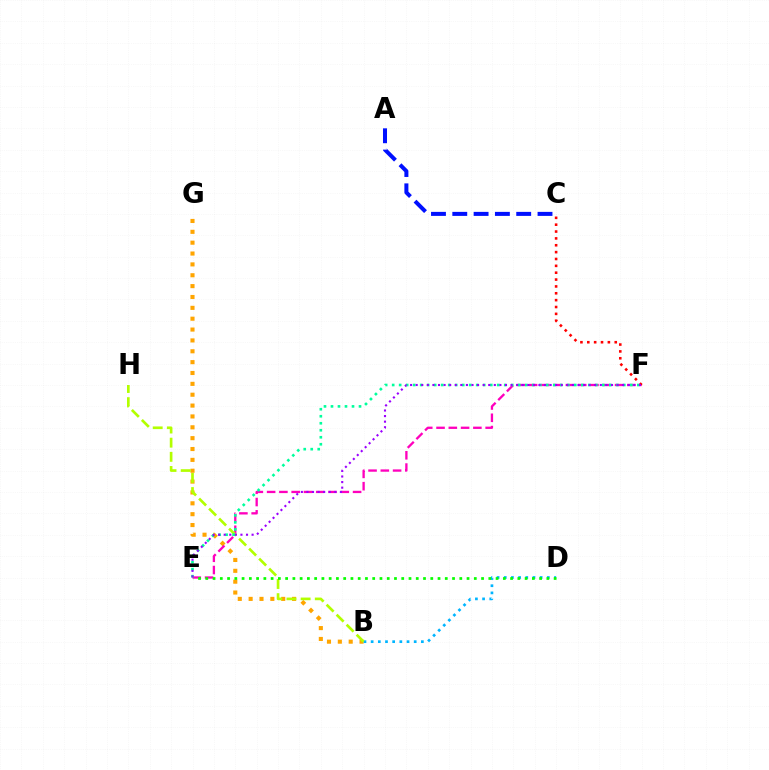{('B', 'G'): [{'color': '#ffa500', 'line_style': 'dotted', 'thickness': 2.95}], ('E', 'F'): [{'color': '#ff00bd', 'line_style': 'dashed', 'thickness': 1.67}, {'color': '#00ff9d', 'line_style': 'dotted', 'thickness': 1.9}, {'color': '#9b00ff', 'line_style': 'dotted', 'thickness': 1.52}], ('B', 'D'): [{'color': '#00b5ff', 'line_style': 'dotted', 'thickness': 1.95}], ('B', 'H'): [{'color': '#b3ff00', 'line_style': 'dashed', 'thickness': 1.92}], ('C', 'F'): [{'color': '#ff0000', 'line_style': 'dotted', 'thickness': 1.86}], ('D', 'E'): [{'color': '#08ff00', 'line_style': 'dotted', 'thickness': 1.97}], ('A', 'C'): [{'color': '#0010ff', 'line_style': 'dashed', 'thickness': 2.89}]}